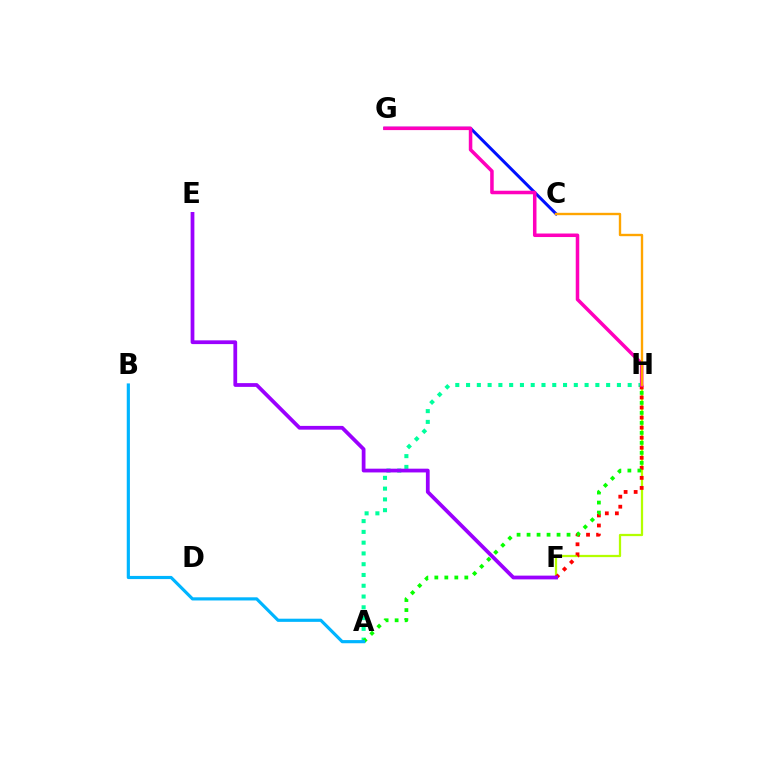{('A', 'H'): [{'color': '#00ff9d', 'line_style': 'dotted', 'thickness': 2.93}, {'color': '#08ff00', 'line_style': 'dotted', 'thickness': 2.72}], ('F', 'H'): [{'color': '#b3ff00', 'line_style': 'solid', 'thickness': 1.62}, {'color': '#ff0000', 'line_style': 'dotted', 'thickness': 2.73}], ('C', 'G'): [{'color': '#0010ff', 'line_style': 'solid', 'thickness': 2.18}], ('G', 'H'): [{'color': '#ff00bd', 'line_style': 'solid', 'thickness': 2.54}], ('A', 'B'): [{'color': '#00b5ff', 'line_style': 'solid', 'thickness': 2.28}], ('E', 'F'): [{'color': '#9b00ff', 'line_style': 'solid', 'thickness': 2.7}], ('C', 'H'): [{'color': '#ffa500', 'line_style': 'solid', 'thickness': 1.71}]}